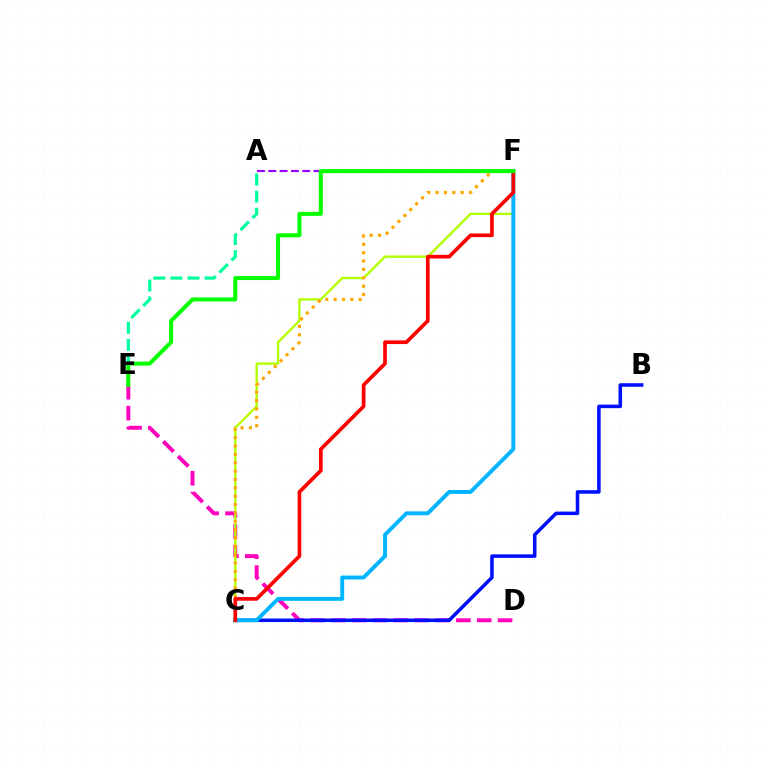{('D', 'E'): [{'color': '#ff00bd', 'line_style': 'dashed', 'thickness': 2.83}], ('B', 'C'): [{'color': '#0010ff', 'line_style': 'solid', 'thickness': 2.55}], ('C', 'F'): [{'color': '#b3ff00', 'line_style': 'solid', 'thickness': 1.71}, {'color': '#ffa500', 'line_style': 'dotted', 'thickness': 2.27}, {'color': '#00b5ff', 'line_style': 'solid', 'thickness': 2.81}, {'color': '#ff0000', 'line_style': 'solid', 'thickness': 2.65}], ('A', 'E'): [{'color': '#00ff9d', 'line_style': 'dashed', 'thickness': 2.32}], ('A', 'F'): [{'color': '#9b00ff', 'line_style': 'dashed', 'thickness': 1.54}], ('E', 'F'): [{'color': '#08ff00', 'line_style': 'solid', 'thickness': 2.88}]}